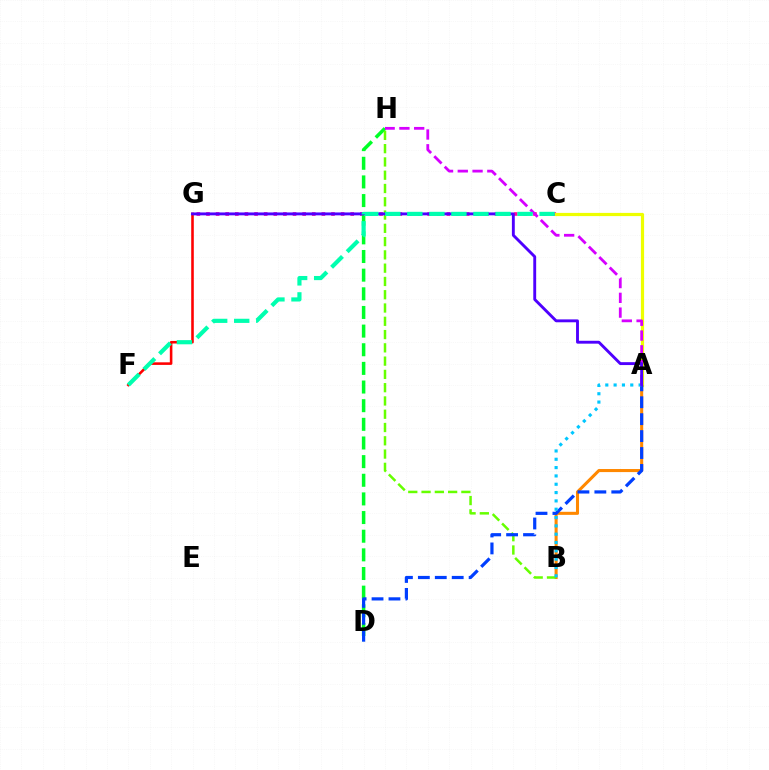{('C', 'G'): [{'color': '#ff00a0', 'line_style': 'dotted', 'thickness': 2.61}], ('A', 'B'): [{'color': '#ff8800', 'line_style': 'solid', 'thickness': 2.2}, {'color': '#00c7ff', 'line_style': 'dotted', 'thickness': 2.26}], ('A', 'C'): [{'color': '#eeff00', 'line_style': 'solid', 'thickness': 2.3}], ('D', 'H'): [{'color': '#00ff27', 'line_style': 'dashed', 'thickness': 2.53}], ('B', 'H'): [{'color': '#66ff00', 'line_style': 'dashed', 'thickness': 1.8}], ('F', 'G'): [{'color': '#ff0000', 'line_style': 'solid', 'thickness': 1.86}], ('A', 'D'): [{'color': '#003fff', 'line_style': 'dashed', 'thickness': 2.3}], ('A', 'H'): [{'color': '#d600ff', 'line_style': 'dashed', 'thickness': 2.01}], ('A', 'G'): [{'color': '#4f00ff', 'line_style': 'solid', 'thickness': 2.08}], ('C', 'F'): [{'color': '#00ffaf', 'line_style': 'dashed', 'thickness': 2.99}]}